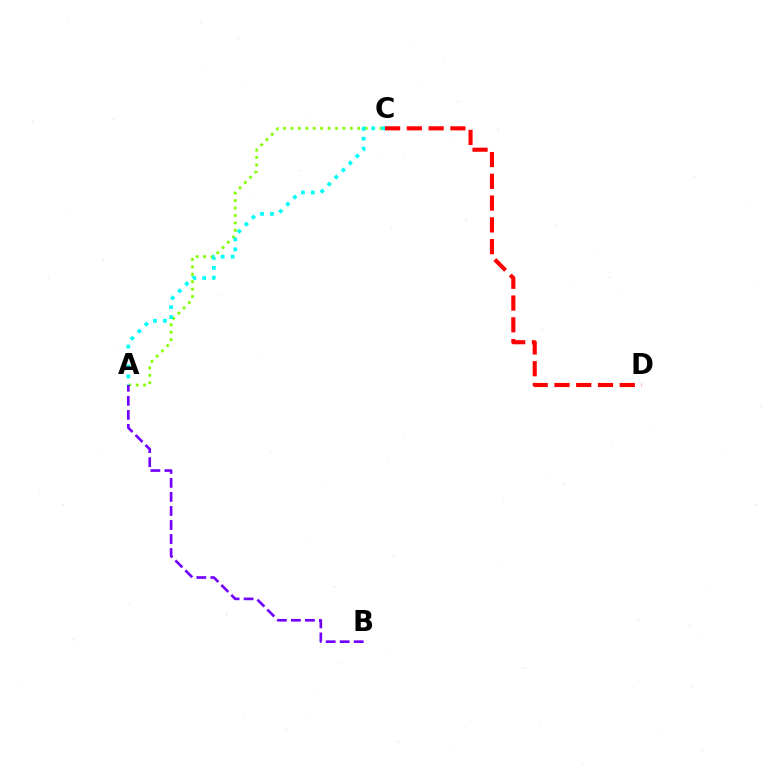{('C', 'D'): [{'color': '#ff0000', 'line_style': 'dashed', 'thickness': 2.96}], ('A', 'C'): [{'color': '#84ff00', 'line_style': 'dotted', 'thickness': 2.02}, {'color': '#00fff6', 'line_style': 'dotted', 'thickness': 2.7}], ('A', 'B'): [{'color': '#7200ff', 'line_style': 'dashed', 'thickness': 1.91}]}